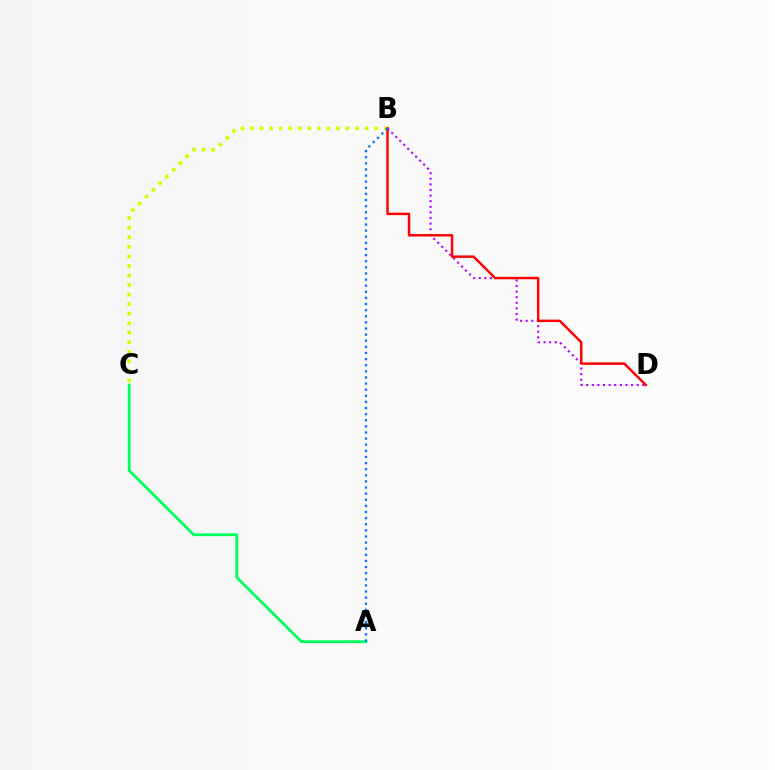{('B', 'D'): [{'color': '#b900ff', 'line_style': 'dotted', 'thickness': 1.52}, {'color': '#ff0000', 'line_style': 'solid', 'thickness': 1.76}], ('B', 'C'): [{'color': '#d1ff00', 'line_style': 'dotted', 'thickness': 2.59}], ('A', 'C'): [{'color': '#00ff5c', 'line_style': 'solid', 'thickness': 2.0}], ('A', 'B'): [{'color': '#0074ff', 'line_style': 'dotted', 'thickness': 1.66}]}